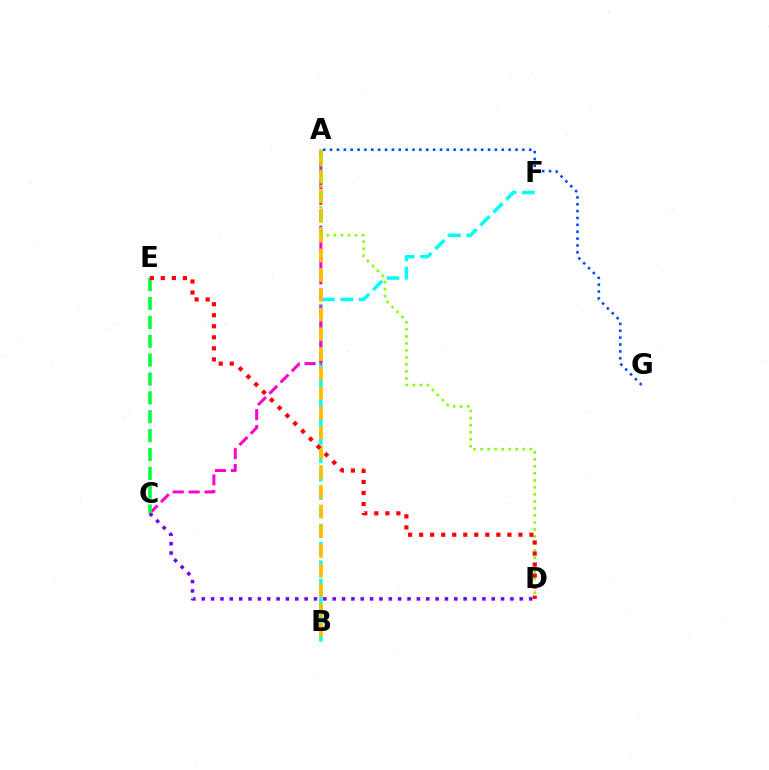{('B', 'F'): [{'color': '#00fff6', 'line_style': 'dashed', 'thickness': 2.49}], ('A', 'C'): [{'color': '#ff00cf', 'line_style': 'dashed', 'thickness': 2.16}], ('C', 'D'): [{'color': '#7200ff', 'line_style': 'dotted', 'thickness': 2.54}], ('A', 'B'): [{'color': '#ffbd00', 'line_style': 'dashed', 'thickness': 2.68}], ('A', 'G'): [{'color': '#004bff', 'line_style': 'dotted', 'thickness': 1.87}], ('A', 'D'): [{'color': '#84ff00', 'line_style': 'dotted', 'thickness': 1.91}], ('C', 'E'): [{'color': '#00ff39', 'line_style': 'dashed', 'thickness': 2.56}], ('D', 'E'): [{'color': '#ff0000', 'line_style': 'dotted', 'thickness': 3.0}]}